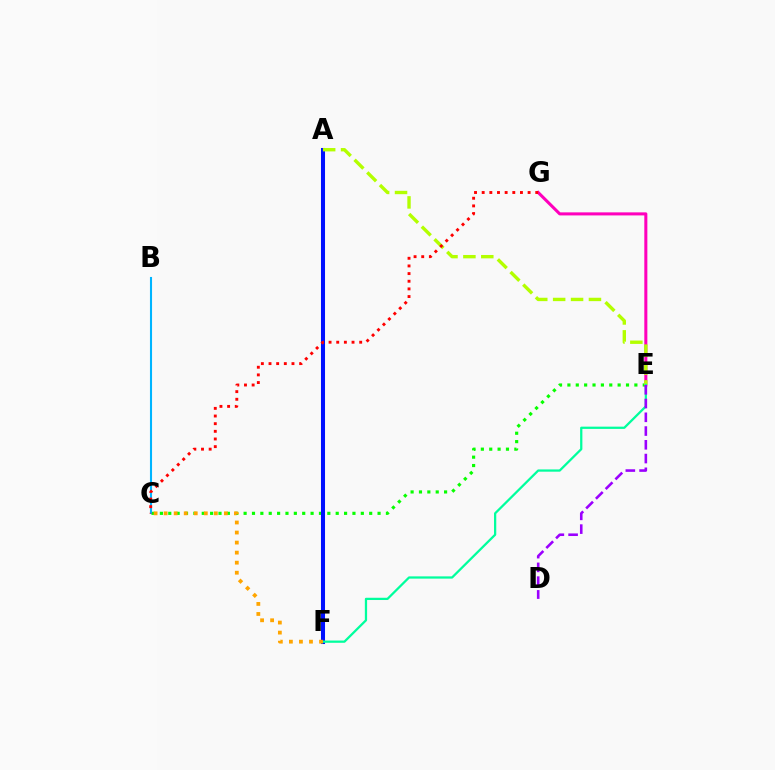{('C', 'E'): [{'color': '#08ff00', 'line_style': 'dotted', 'thickness': 2.27}], ('E', 'G'): [{'color': '#ff00bd', 'line_style': 'solid', 'thickness': 2.19}], ('B', 'C'): [{'color': '#00b5ff', 'line_style': 'solid', 'thickness': 1.51}], ('A', 'F'): [{'color': '#0010ff', 'line_style': 'solid', 'thickness': 2.91}], ('A', 'E'): [{'color': '#b3ff00', 'line_style': 'dashed', 'thickness': 2.43}], ('E', 'F'): [{'color': '#00ff9d', 'line_style': 'solid', 'thickness': 1.62}], ('C', 'G'): [{'color': '#ff0000', 'line_style': 'dotted', 'thickness': 2.08}], ('C', 'F'): [{'color': '#ffa500', 'line_style': 'dotted', 'thickness': 2.73}], ('D', 'E'): [{'color': '#9b00ff', 'line_style': 'dashed', 'thickness': 1.87}]}